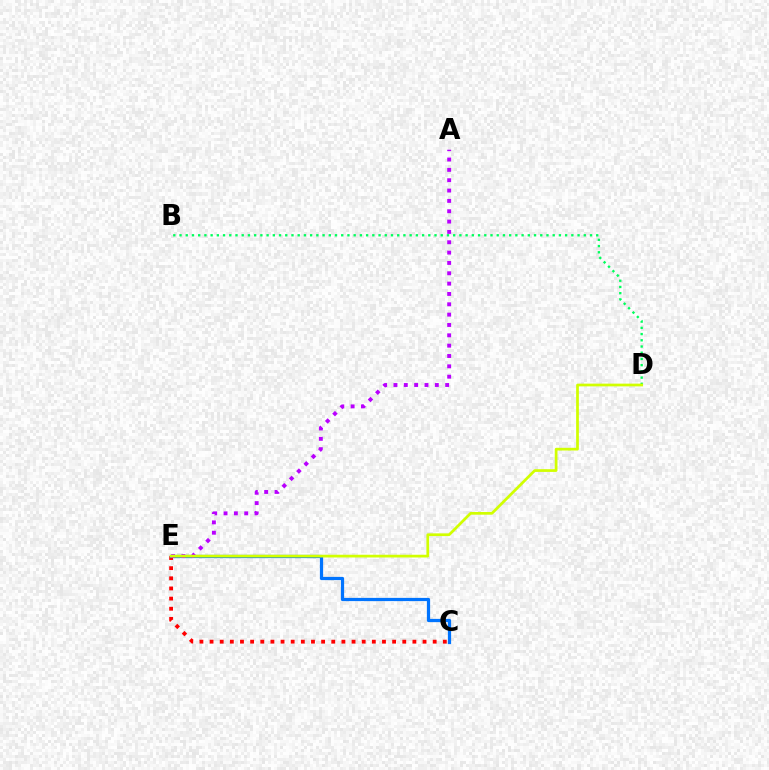{('C', 'E'): [{'color': '#ff0000', 'line_style': 'dotted', 'thickness': 2.76}, {'color': '#0074ff', 'line_style': 'solid', 'thickness': 2.32}], ('A', 'E'): [{'color': '#b900ff', 'line_style': 'dotted', 'thickness': 2.81}], ('B', 'D'): [{'color': '#00ff5c', 'line_style': 'dotted', 'thickness': 1.69}], ('D', 'E'): [{'color': '#d1ff00', 'line_style': 'solid', 'thickness': 1.96}]}